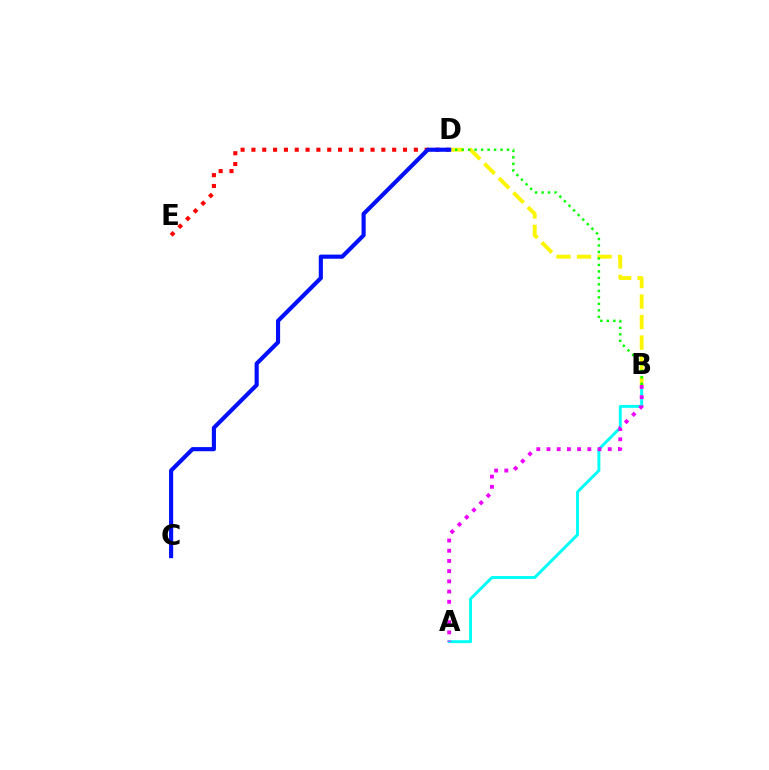{('D', 'E'): [{'color': '#ff0000', 'line_style': 'dotted', 'thickness': 2.94}], ('A', 'B'): [{'color': '#00fff6', 'line_style': 'solid', 'thickness': 2.1}, {'color': '#ee00ff', 'line_style': 'dotted', 'thickness': 2.77}], ('B', 'D'): [{'color': '#fcf500', 'line_style': 'dashed', 'thickness': 2.79}, {'color': '#08ff00', 'line_style': 'dotted', 'thickness': 1.76}], ('C', 'D'): [{'color': '#0010ff', 'line_style': 'solid', 'thickness': 2.98}]}